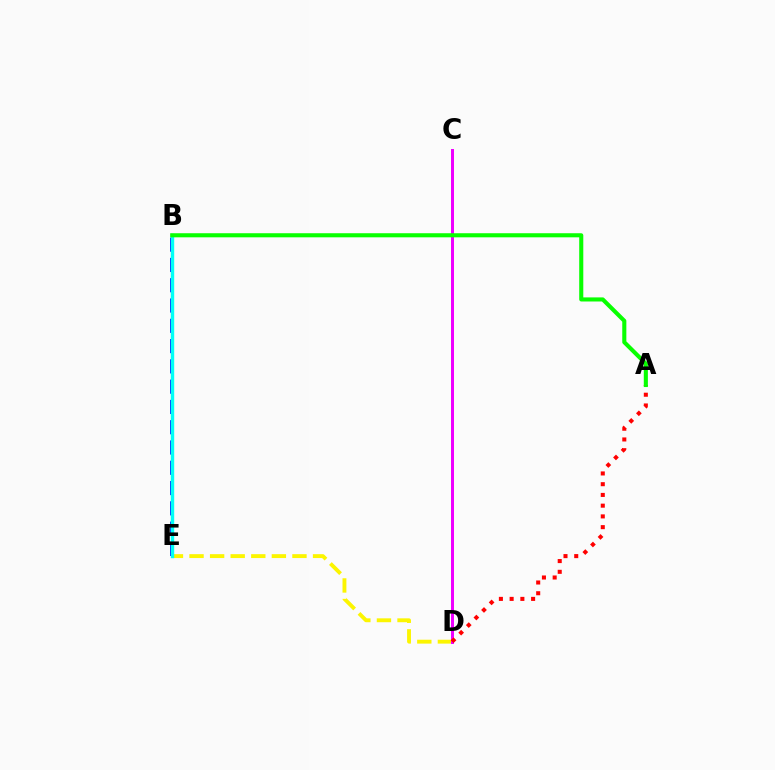{('D', 'E'): [{'color': '#fcf500', 'line_style': 'dashed', 'thickness': 2.8}], ('C', 'D'): [{'color': '#ee00ff', 'line_style': 'solid', 'thickness': 2.15}], ('A', 'D'): [{'color': '#ff0000', 'line_style': 'dotted', 'thickness': 2.92}], ('B', 'E'): [{'color': '#0010ff', 'line_style': 'dashed', 'thickness': 2.76}, {'color': '#00fff6', 'line_style': 'solid', 'thickness': 2.45}], ('A', 'B'): [{'color': '#08ff00', 'line_style': 'solid', 'thickness': 2.94}]}